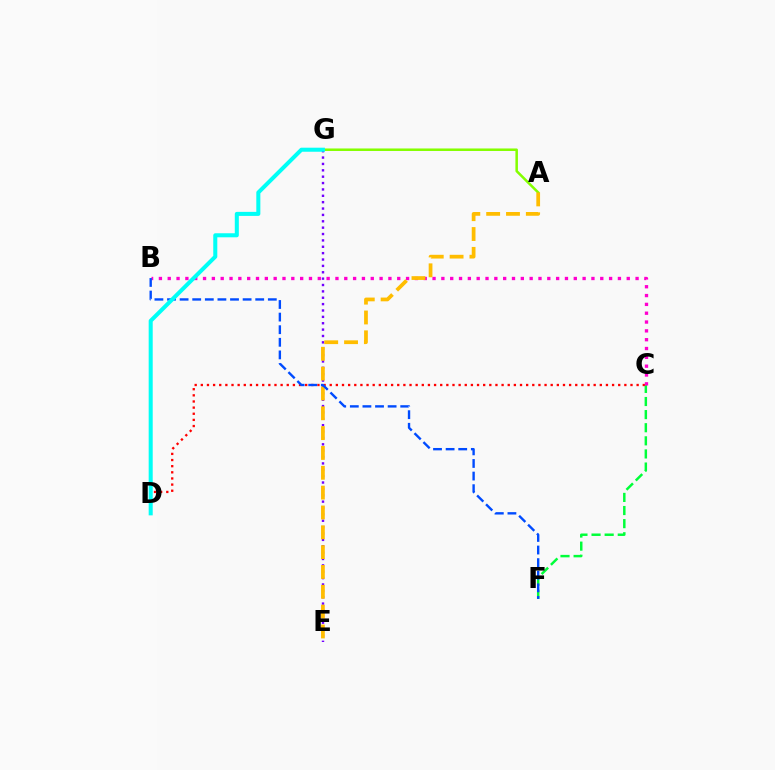{('E', 'G'): [{'color': '#7200ff', 'line_style': 'dotted', 'thickness': 1.73}], ('A', 'G'): [{'color': '#84ff00', 'line_style': 'solid', 'thickness': 1.81}], ('C', 'F'): [{'color': '#00ff39', 'line_style': 'dashed', 'thickness': 1.78}], ('C', 'D'): [{'color': '#ff0000', 'line_style': 'dotted', 'thickness': 1.67}], ('B', 'C'): [{'color': '#ff00cf', 'line_style': 'dotted', 'thickness': 2.4}], ('A', 'E'): [{'color': '#ffbd00', 'line_style': 'dashed', 'thickness': 2.69}], ('B', 'F'): [{'color': '#004bff', 'line_style': 'dashed', 'thickness': 1.71}], ('D', 'G'): [{'color': '#00fff6', 'line_style': 'solid', 'thickness': 2.91}]}